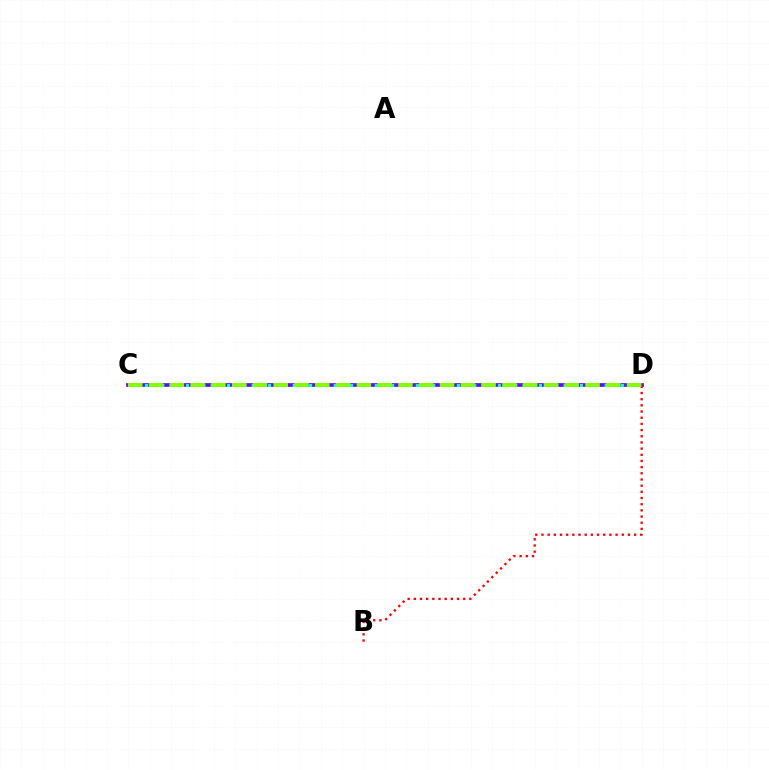{('C', 'D'): [{'color': '#7200ff', 'line_style': 'solid', 'thickness': 2.66}, {'color': '#00fff6', 'line_style': 'dotted', 'thickness': 2.23}, {'color': '#84ff00', 'line_style': 'dashed', 'thickness': 2.82}], ('B', 'D'): [{'color': '#ff0000', 'line_style': 'dotted', 'thickness': 1.68}]}